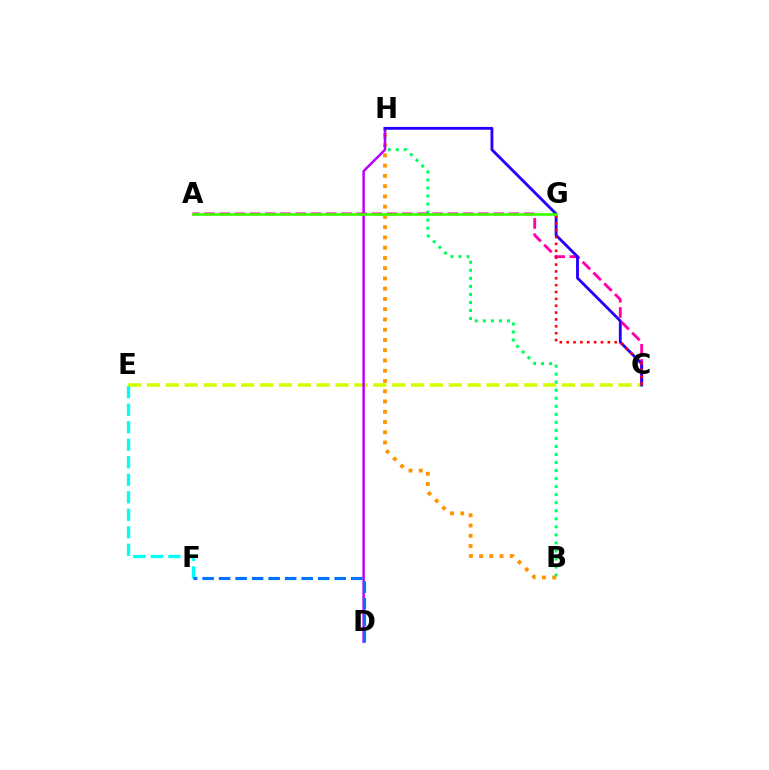{('B', 'H'): [{'color': '#00ff5c', 'line_style': 'dotted', 'thickness': 2.18}, {'color': '#ff9400', 'line_style': 'dotted', 'thickness': 2.79}], ('A', 'C'): [{'color': '#ff00ac', 'line_style': 'dashed', 'thickness': 2.07}], ('C', 'E'): [{'color': '#d1ff00', 'line_style': 'dashed', 'thickness': 2.56}], ('E', 'F'): [{'color': '#00fff6', 'line_style': 'dashed', 'thickness': 2.38}], ('D', 'H'): [{'color': '#b900ff', 'line_style': 'solid', 'thickness': 1.78}], ('C', 'H'): [{'color': '#2500ff', 'line_style': 'solid', 'thickness': 2.05}], ('D', 'F'): [{'color': '#0074ff', 'line_style': 'dashed', 'thickness': 2.24}], ('C', 'G'): [{'color': '#ff0000', 'line_style': 'dotted', 'thickness': 1.86}], ('A', 'G'): [{'color': '#3dff00', 'line_style': 'solid', 'thickness': 1.93}]}